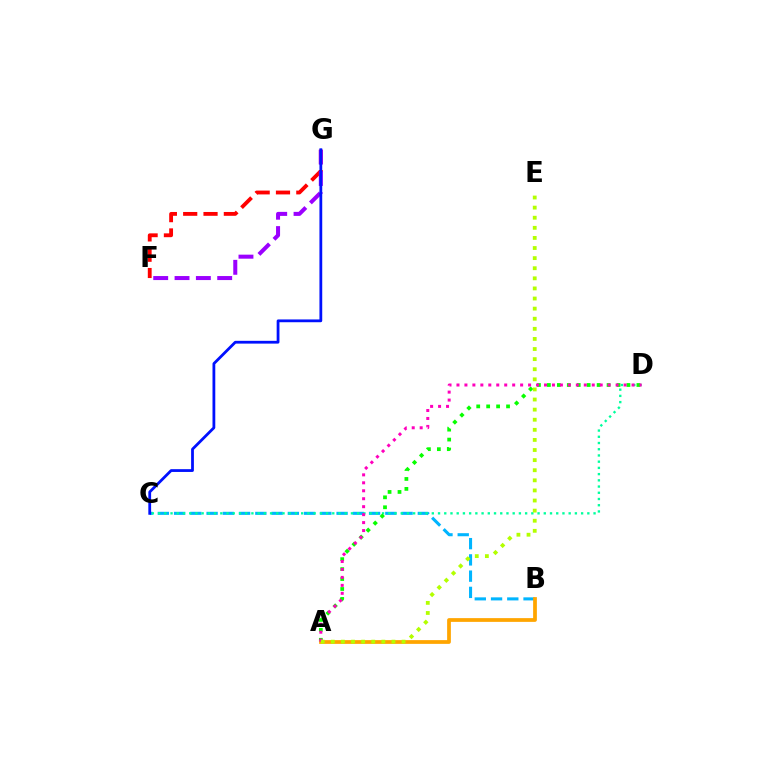{('F', 'G'): [{'color': '#ff0000', 'line_style': 'dashed', 'thickness': 2.76}, {'color': '#9b00ff', 'line_style': 'dashed', 'thickness': 2.9}], ('B', 'C'): [{'color': '#00b5ff', 'line_style': 'dashed', 'thickness': 2.21}], ('C', 'D'): [{'color': '#00ff9d', 'line_style': 'dotted', 'thickness': 1.69}], ('A', 'D'): [{'color': '#08ff00', 'line_style': 'dotted', 'thickness': 2.7}, {'color': '#ff00bd', 'line_style': 'dotted', 'thickness': 2.16}], ('A', 'B'): [{'color': '#ffa500', 'line_style': 'solid', 'thickness': 2.7}], ('C', 'G'): [{'color': '#0010ff', 'line_style': 'solid', 'thickness': 2.0}], ('A', 'E'): [{'color': '#b3ff00', 'line_style': 'dotted', 'thickness': 2.74}]}